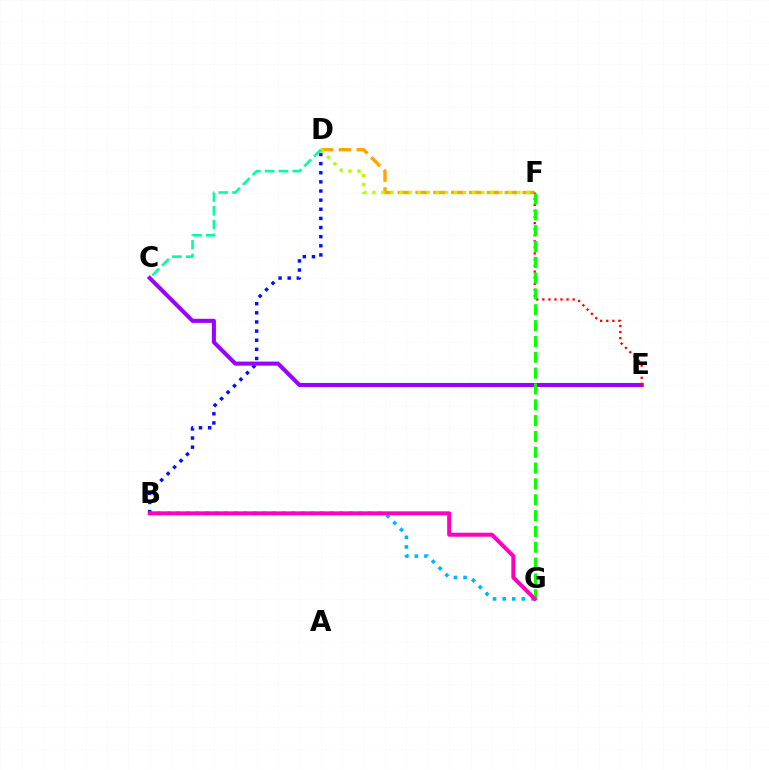{('D', 'F'): [{'color': '#ffa500', 'line_style': 'dashed', 'thickness': 2.42}, {'color': '#b3ff00', 'line_style': 'dotted', 'thickness': 2.46}], ('B', 'D'): [{'color': '#0010ff', 'line_style': 'dotted', 'thickness': 2.48}], ('C', 'E'): [{'color': '#9b00ff', 'line_style': 'solid', 'thickness': 2.92}], ('E', 'F'): [{'color': '#ff0000', 'line_style': 'dotted', 'thickness': 1.65}], ('B', 'G'): [{'color': '#00b5ff', 'line_style': 'dotted', 'thickness': 2.61}, {'color': '#ff00bd', 'line_style': 'solid', 'thickness': 2.89}], ('F', 'G'): [{'color': '#08ff00', 'line_style': 'dashed', 'thickness': 2.15}], ('C', 'D'): [{'color': '#00ff9d', 'line_style': 'dashed', 'thickness': 1.88}]}